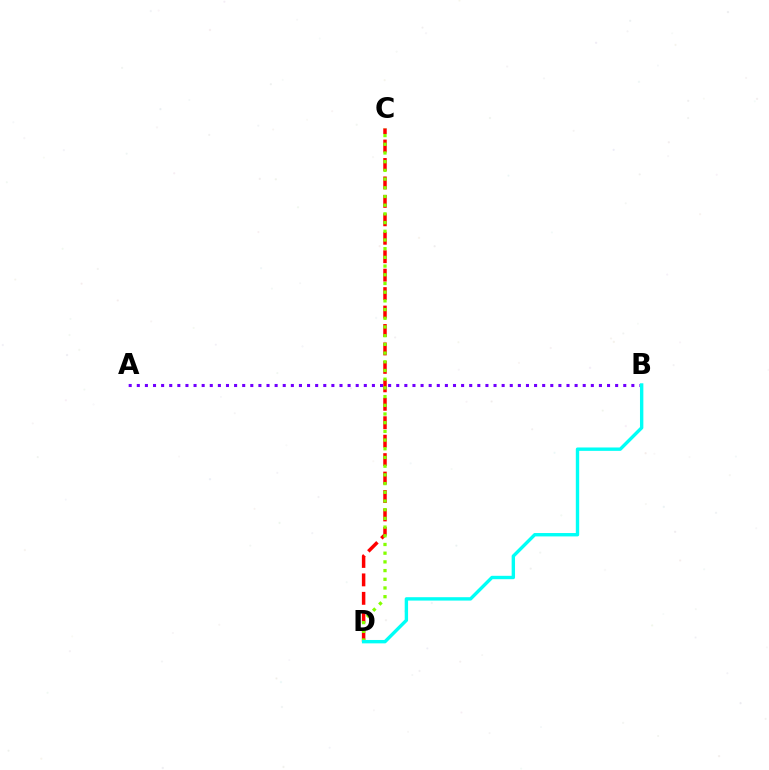{('C', 'D'): [{'color': '#ff0000', 'line_style': 'dashed', 'thickness': 2.51}, {'color': '#84ff00', 'line_style': 'dotted', 'thickness': 2.36}], ('A', 'B'): [{'color': '#7200ff', 'line_style': 'dotted', 'thickness': 2.2}], ('B', 'D'): [{'color': '#00fff6', 'line_style': 'solid', 'thickness': 2.43}]}